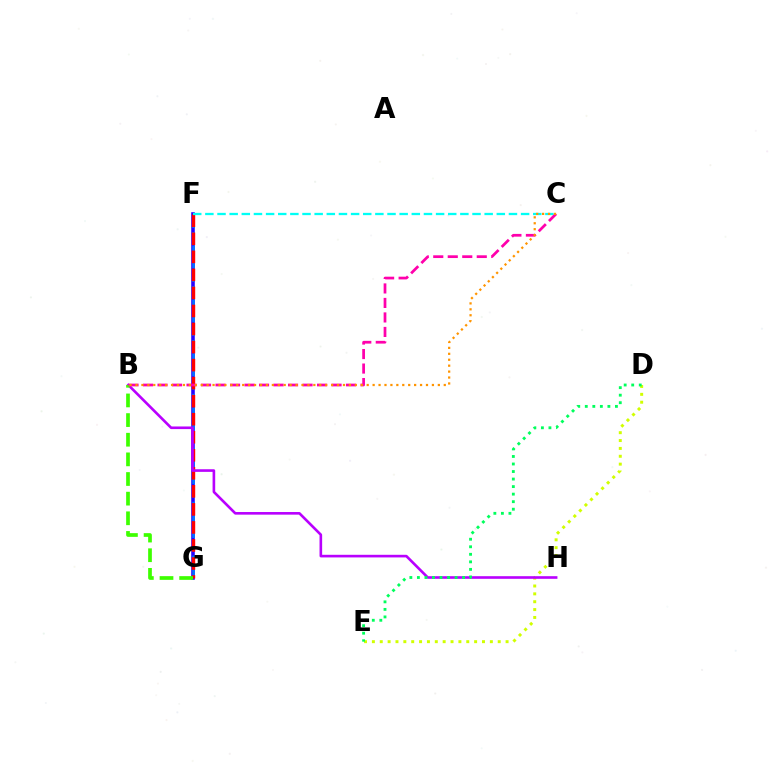{('F', 'G'): [{'color': '#2500ff', 'line_style': 'solid', 'thickness': 2.56}, {'color': '#0074ff', 'line_style': 'dashed', 'thickness': 1.83}, {'color': '#ff0000', 'line_style': 'dashed', 'thickness': 2.45}], ('D', 'E'): [{'color': '#d1ff00', 'line_style': 'dotted', 'thickness': 2.14}, {'color': '#00ff5c', 'line_style': 'dotted', 'thickness': 2.05}], ('B', 'H'): [{'color': '#b900ff', 'line_style': 'solid', 'thickness': 1.89}], ('C', 'F'): [{'color': '#00fff6', 'line_style': 'dashed', 'thickness': 1.65}], ('B', 'G'): [{'color': '#3dff00', 'line_style': 'dashed', 'thickness': 2.67}], ('B', 'C'): [{'color': '#ff00ac', 'line_style': 'dashed', 'thickness': 1.97}, {'color': '#ff9400', 'line_style': 'dotted', 'thickness': 1.61}]}